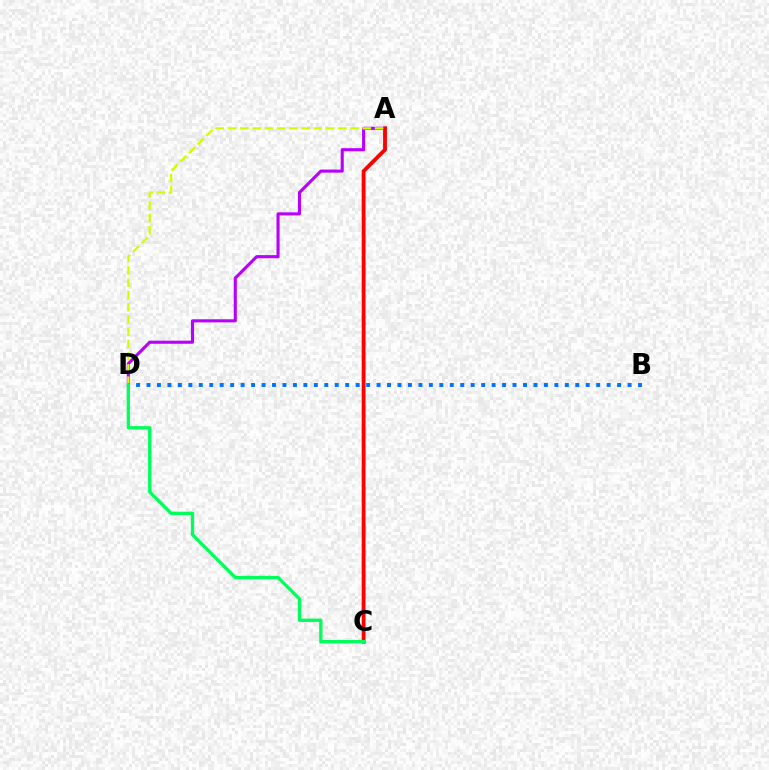{('A', 'D'): [{'color': '#b900ff', 'line_style': 'solid', 'thickness': 2.23}, {'color': '#d1ff00', 'line_style': 'dashed', 'thickness': 1.66}], ('A', 'C'): [{'color': '#ff0000', 'line_style': 'solid', 'thickness': 2.77}], ('B', 'D'): [{'color': '#0074ff', 'line_style': 'dotted', 'thickness': 2.84}], ('C', 'D'): [{'color': '#00ff5c', 'line_style': 'solid', 'thickness': 2.38}]}